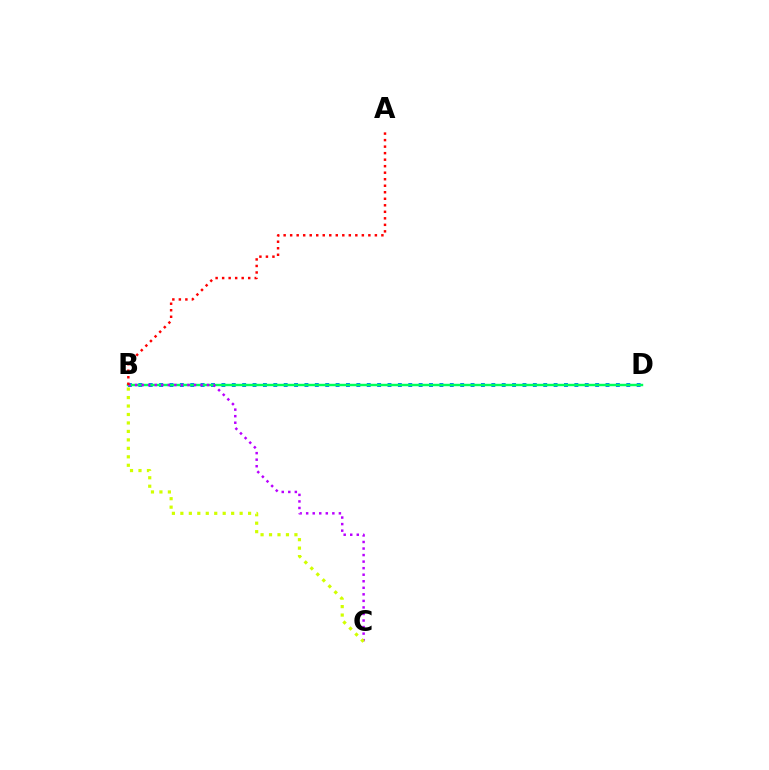{('B', 'D'): [{'color': '#0074ff', 'line_style': 'dotted', 'thickness': 2.82}, {'color': '#00ff5c', 'line_style': 'solid', 'thickness': 1.75}], ('B', 'C'): [{'color': '#b900ff', 'line_style': 'dotted', 'thickness': 1.78}, {'color': '#d1ff00', 'line_style': 'dotted', 'thickness': 2.3}], ('A', 'B'): [{'color': '#ff0000', 'line_style': 'dotted', 'thickness': 1.77}]}